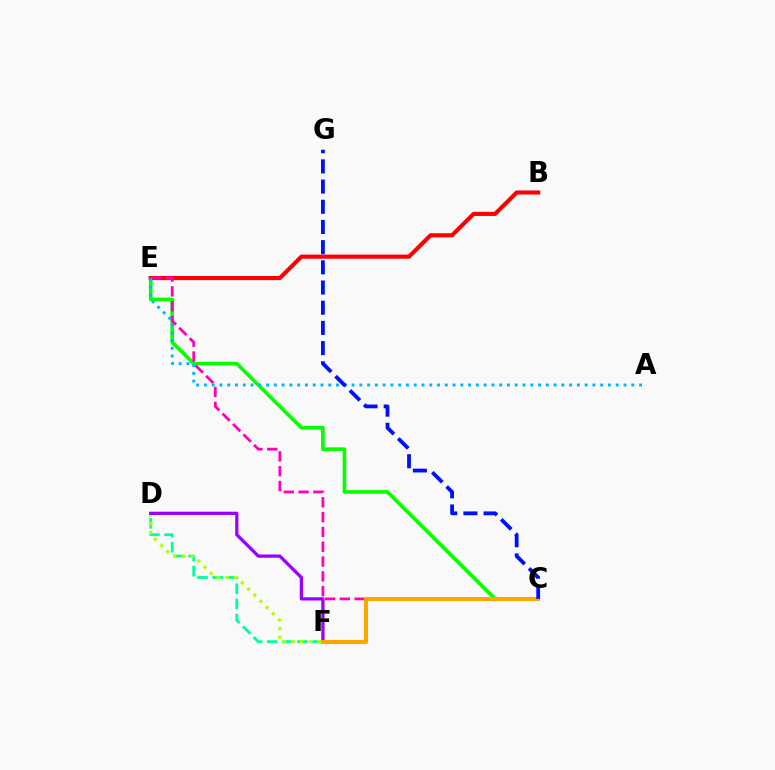{('D', 'F'): [{'color': '#00ff9d', 'line_style': 'dashed', 'thickness': 2.06}, {'color': '#b3ff00', 'line_style': 'dotted', 'thickness': 2.38}, {'color': '#9b00ff', 'line_style': 'solid', 'thickness': 2.34}], ('C', 'E'): [{'color': '#08ff00', 'line_style': 'solid', 'thickness': 2.63}, {'color': '#ff00bd', 'line_style': 'dashed', 'thickness': 2.01}], ('B', 'E'): [{'color': '#ff0000', 'line_style': 'solid', 'thickness': 2.96}], ('A', 'E'): [{'color': '#00b5ff', 'line_style': 'dotted', 'thickness': 2.11}], ('C', 'F'): [{'color': '#ffa500', 'line_style': 'solid', 'thickness': 2.9}], ('C', 'G'): [{'color': '#0010ff', 'line_style': 'dashed', 'thickness': 2.74}]}